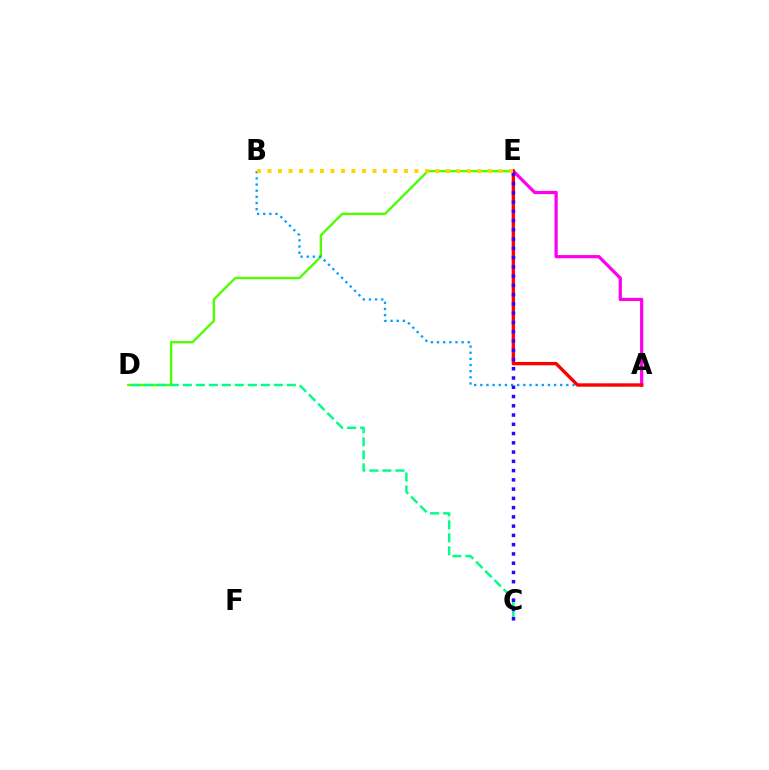{('D', 'E'): [{'color': '#4fff00', 'line_style': 'solid', 'thickness': 1.7}], ('A', 'B'): [{'color': '#009eff', 'line_style': 'dotted', 'thickness': 1.67}], ('A', 'E'): [{'color': '#ff00ed', 'line_style': 'solid', 'thickness': 2.32}, {'color': '#ff0000', 'line_style': 'solid', 'thickness': 2.41}], ('C', 'D'): [{'color': '#00ff86', 'line_style': 'dashed', 'thickness': 1.77}], ('C', 'E'): [{'color': '#3700ff', 'line_style': 'dotted', 'thickness': 2.52}], ('B', 'E'): [{'color': '#ffd500', 'line_style': 'dotted', 'thickness': 2.85}]}